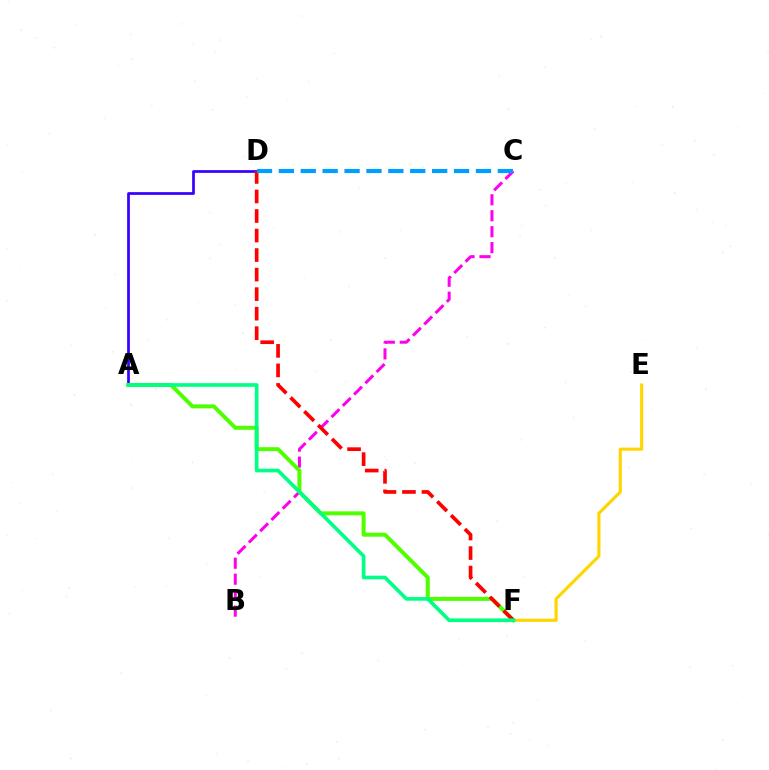{('B', 'C'): [{'color': '#ff00ed', 'line_style': 'dashed', 'thickness': 2.17}], ('A', 'D'): [{'color': '#3700ff', 'line_style': 'solid', 'thickness': 1.96}], ('E', 'F'): [{'color': '#ffd500', 'line_style': 'solid', 'thickness': 2.24}], ('A', 'F'): [{'color': '#4fff00', 'line_style': 'solid', 'thickness': 2.87}, {'color': '#00ff86', 'line_style': 'solid', 'thickness': 2.64}], ('D', 'F'): [{'color': '#ff0000', 'line_style': 'dashed', 'thickness': 2.65}], ('C', 'D'): [{'color': '#009eff', 'line_style': 'dashed', 'thickness': 2.97}]}